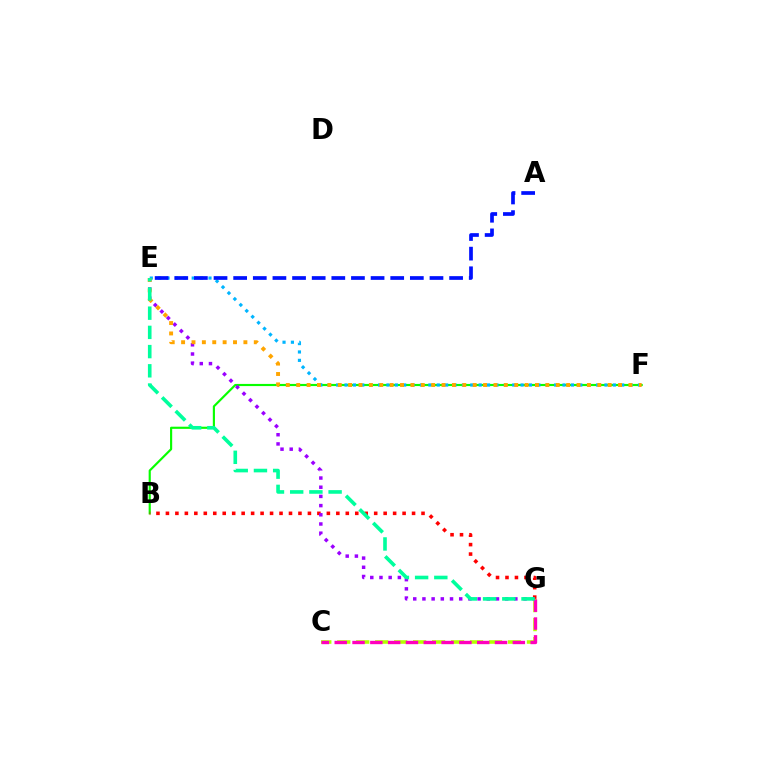{('B', 'F'): [{'color': '#08ff00', 'line_style': 'solid', 'thickness': 1.55}], ('E', 'F'): [{'color': '#00b5ff', 'line_style': 'dotted', 'thickness': 2.28}, {'color': '#ffa500', 'line_style': 'dotted', 'thickness': 2.82}], ('B', 'G'): [{'color': '#ff0000', 'line_style': 'dotted', 'thickness': 2.57}], ('C', 'G'): [{'color': '#b3ff00', 'line_style': 'dashed', 'thickness': 2.58}, {'color': '#ff00bd', 'line_style': 'dashed', 'thickness': 2.42}], ('E', 'G'): [{'color': '#9b00ff', 'line_style': 'dotted', 'thickness': 2.5}, {'color': '#00ff9d', 'line_style': 'dashed', 'thickness': 2.61}], ('A', 'E'): [{'color': '#0010ff', 'line_style': 'dashed', 'thickness': 2.67}]}